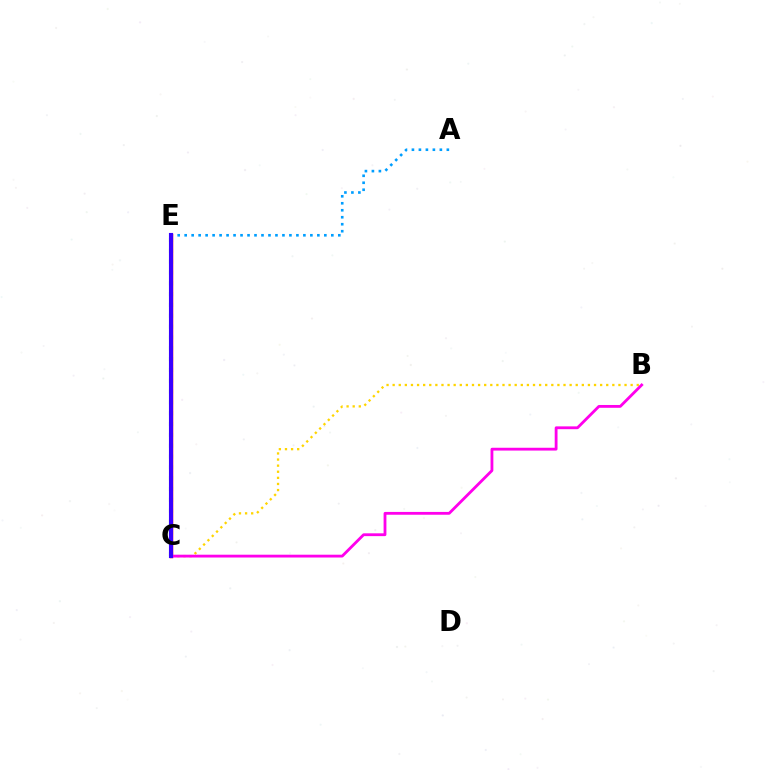{('A', 'E'): [{'color': '#009eff', 'line_style': 'dotted', 'thickness': 1.9}], ('B', 'C'): [{'color': '#ffd500', 'line_style': 'dotted', 'thickness': 1.66}, {'color': '#ff00ed', 'line_style': 'solid', 'thickness': 2.03}], ('C', 'E'): [{'color': '#00ff86', 'line_style': 'dashed', 'thickness': 2.8}, {'color': '#4fff00', 'line_style': 'dotted', 'thickness': 2.94}, {'color': '#ff0000', 'line_style': 'solid', 'thickness': 2.5}, {'color': '#3700ff', 'line_style': 'solid', 'thickness': 2.95}]}